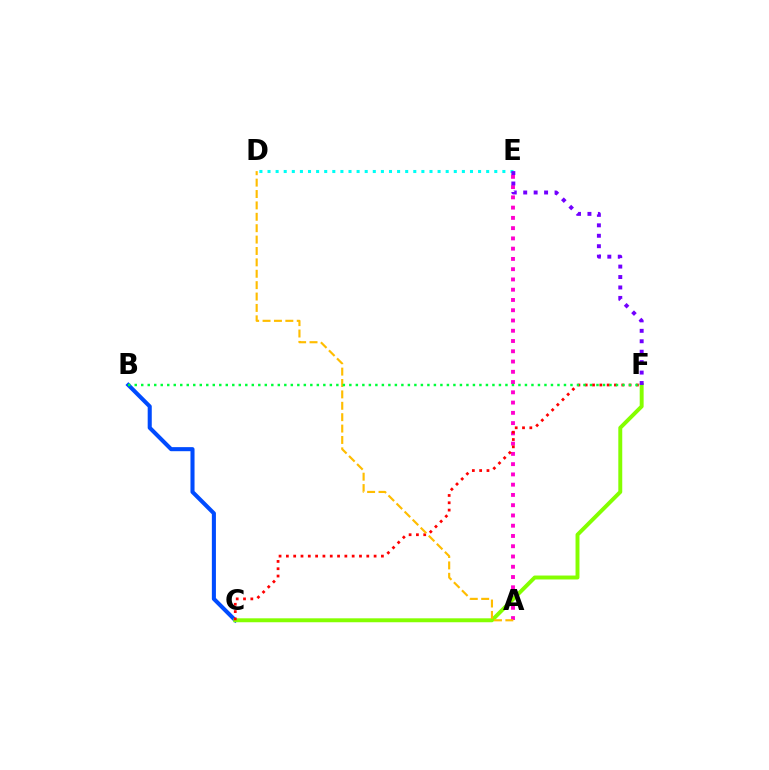{('B', 'C'): [{'color': '#004bff', 'line_style': 'solid', 'thickness': 2.93}], ('A', 'E'): [{'color': '#ff00cf', 'line_style': 'dotted', 'thickness': 2.79}], ('D', 'E'): [{'color': '#00fff6', 'line_style': 'dotted', 'thickness': 2.2}], ('C', 'F'): [{'color': '#84ff00', 'line_style': 'solid', 'thickness': 2.83}, {'color': '#ff0000', 'line_style': 'dotted', 'thickness': 1.99}], ('E', 'F'): [{'color': '#7200ff', 'line_style': 'dotted', 'thickness': 2.84}], ('A', 'D'): [{'color': '#ffbd00', 'line_style': 'dashed', 'thickness': 1.55}], ('B', 'F'): [{'color': '#00ff39', 'line_style': 'dotted', 'thickness': 1.77}]}